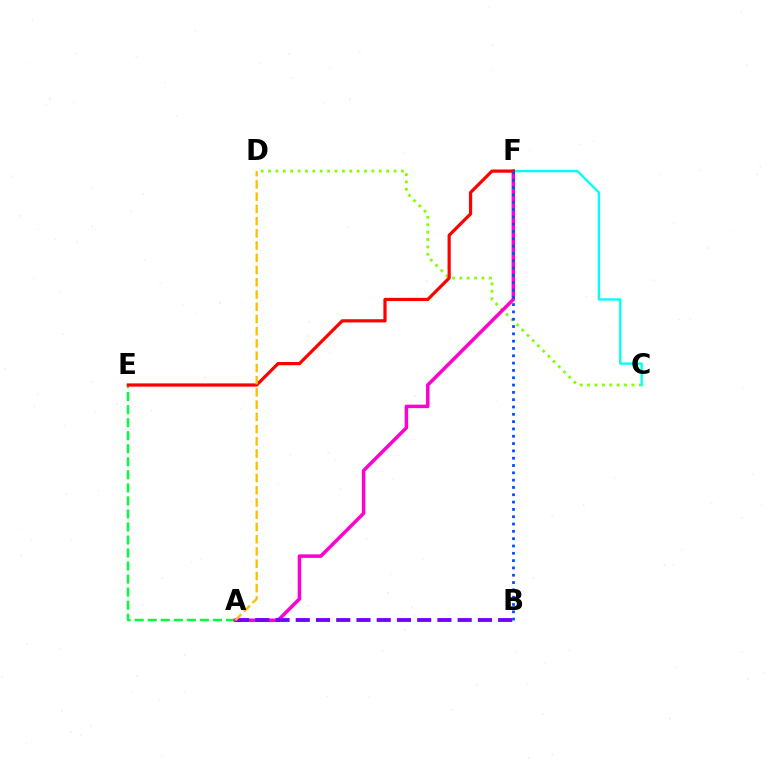{('C', 'D'): [{'color': '#84ff00', 'line_style': 'dotted', 'thickness': 2.01}], ('A', 'E'): [{'color': '#00ff39', 'line_style': 'dashed', 'thickness': 1.77}], ('A', 'F'): [{'color': '#ff00cf', 'line_style': 'solid', 'thickness': 2.52}], ('A', 'B'): [{'color': '#7200ff', 'line_style': 'dashed', 'thickness': 2.75}], ('C', 'F'): [{'color': '#00fff6', 'line_style': 'solid', 'thickness': 1.68}], ('E', 'F'): [{'color': '#ff0000', 'line_style': 'solid', 'thickness': 2.31}], ('A', 'D'): [{'color': '#ffbd00', 'line_style': 'dashed', 'thickness': 1.66}], ('B', 'F'): [{'color': '#004bff', 'line_style': 'dotted', 'thickness': 1.99}]}